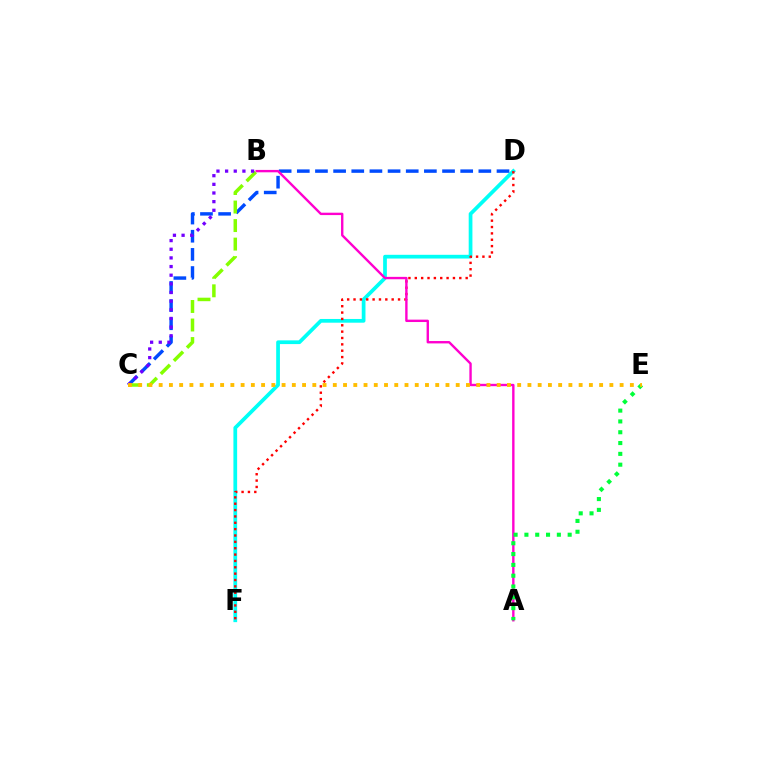{('D', 'F'): [{'color': '#00fff6', 'line_style': 'solid', 'thickness': 2.68}, {'color': '#ff0000', 'line_style': 'dotted', 'thickness': 1.73}], ('C', 'D'): [{'color': '#004bff', 'line_style': 'dashed', 'thickness': 2.47}], ('A', 'B'): [{'color': '#ff00cf', 'line_style': 'solid', 'thickness': 1.72}], ('A', 'E'): [{'color': '#00ff39', 'line_style': 'dotted', 'thickness': 2.94}], ('B', 'C'): [{'color': '#84ff00', 'line_style': 'dashed', 'thickness': 2.52}, {'color': '#7200ff', 'line_style': 'dotted', 'thickness': 2.35}], ('C', 'E'): [{'color': '#ffbd00', 'line_style': 'dotted', 'thickness': 2.78}]}